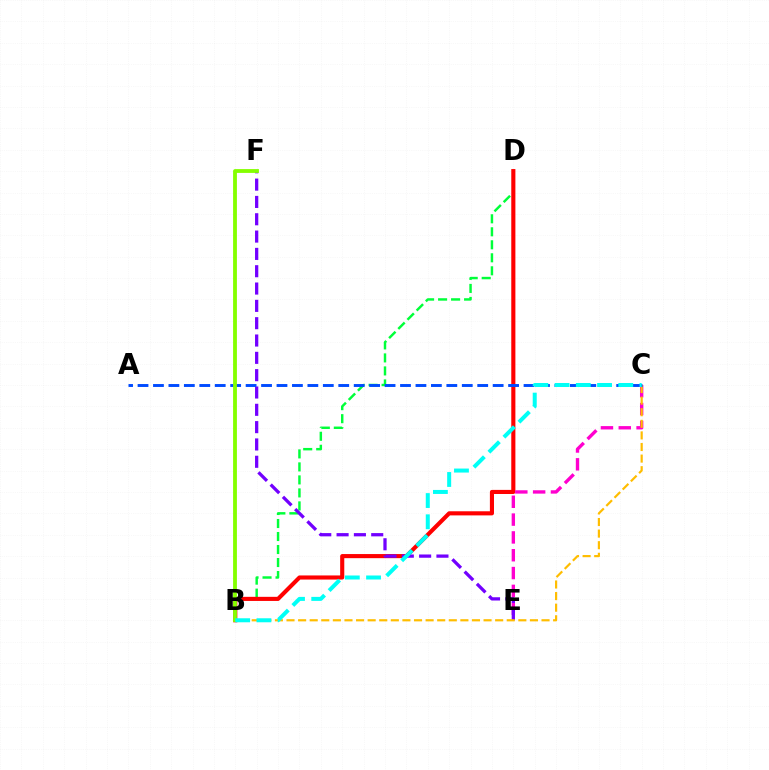{('B', 'D'): [{'color': '#00ff39', 'line_style': 'dashed', 'thickness': 1.77}, {'color': '#ff0000', 'line_style': 'solid', 'thickness': 2.96}], ('C', 'E'): [{'color': '#ff00cf', 'line_style': 'dashed', 'thickness': 2.42}], ('E', 'F'): [{'color': '#7200ff', 'line_style': 'dashed', 'thickness': 2.35}], ('B', 'C'): [{'color': '#ffbd00', 'line_style': 'dashed', 'thickness': 1.57}, {'color': '#00fff6', 'line_style': 'dashed', 'thickness': 2.88}], ('A', 'C'): [{'color': '#004bff', 'line_style': 'dashed', 'thickness': 2.1}], ('B', 'F'): [{'color': '#84ff00', 'line_style': 'solid', 'thickness': 2.75}]}